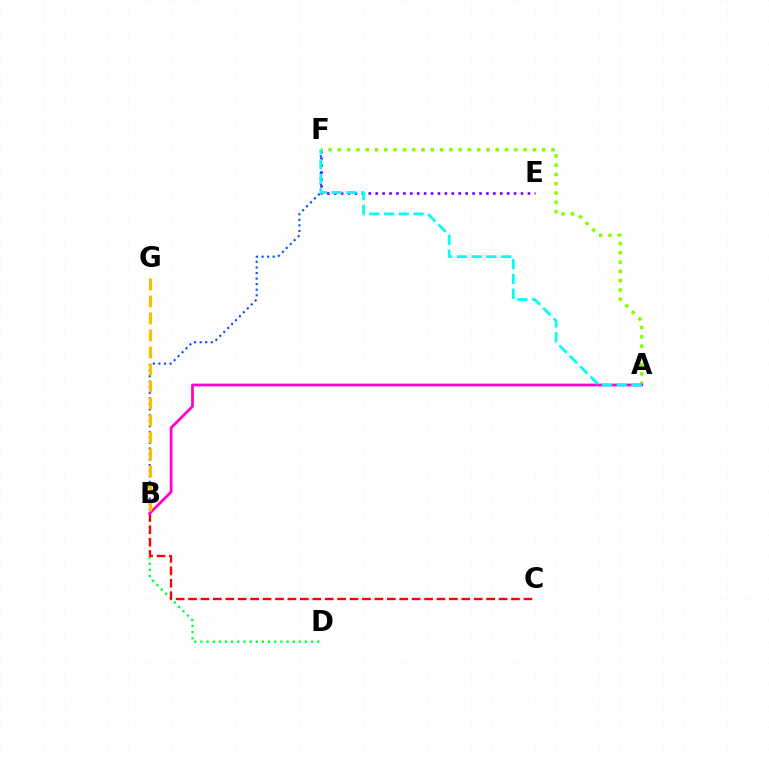{('E', 'F'): [{'color': '#7200ff', 'line_style': 'dotted', 'thickness': 1.88}], ('B', 'D'): [{'color': '#00ff39', 'line_style': 'dotted', 'thickness': 1.67}], ('B', 'F'): [{'color': '#004bff', 'line_style': 'dotted', 'thickness': 1.51}], ('A', 'F'): [{'color': '#84ff00', 'line_style': 'dotted', 'thickness': 2.52}, {'color': '#00fff6', 'line_style': 'dashed', 'thickness': 2.0}], ('B', 'C'): [{'color': '#ff0000', 'line_style': 'dashed', 'thickness': 1.69}], ('A', 'B'): [{'color': '#ff00cf', 'line_style': 'solid', 'thickness': 1.98}], ('B', 'G'): [{'color': '#ffbd00', 'line_style': 'dashed', 'thickness': 2.31}]}